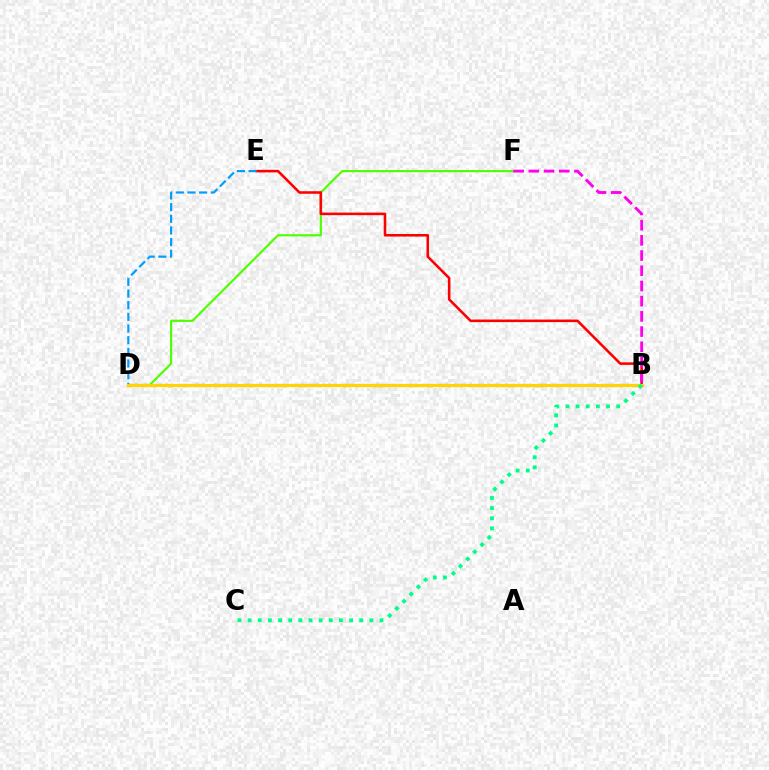{('B', 'D'): [{'color': '#3700ff', 'line_style': 'dashed', 'thickness': 2.22}, {'color': '#ffd500', 'line_style': 'solid', 'thickness': 2.26}], ('D', 'F'): [{'color': '#4fff00', 'line_style': 'solid', 'thickness': 1.55}], ('B', 'E'): [{'color': '#ff0000', 'line_style': 'solid', 'thickness': 1.85}], ('D', 'E'): [{'color': '#009eff', 'line_style': 'dashed', 'thickness': 1.58}], ('B', 'F'): [{'color': '#ff00ed', 'line_style': 'dashed', 'thickness': 2.07}], ('B', 'C'): [{'color': '#00ff86', 'line_style': 'dotted', 'thickness': 2.76}]}